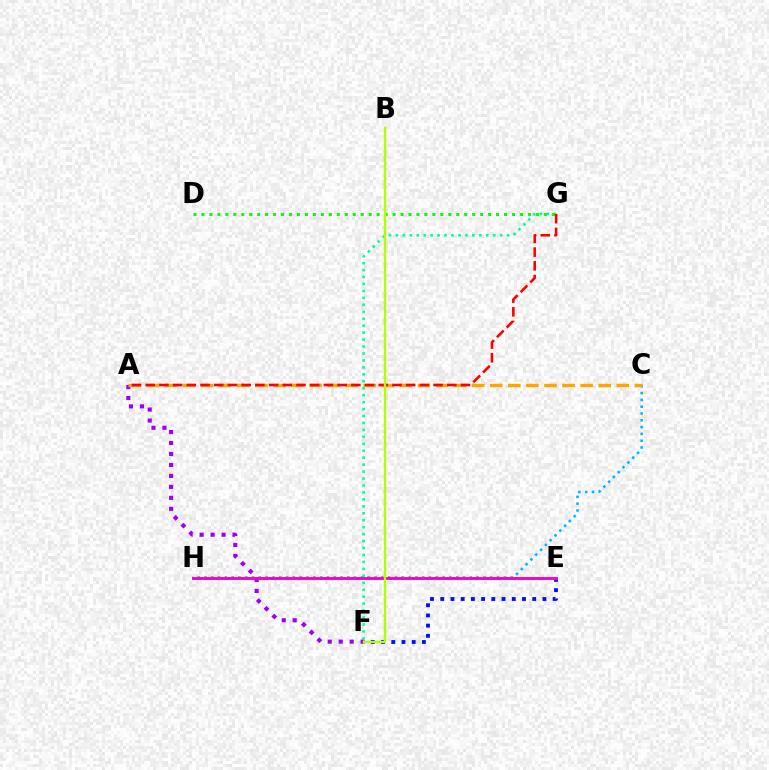{('E', 'F'): [{'color': '#0010ff', 'line_style': 'dotted', 'thickness': 2.78}], ('C', 'H'): [{'color': '#00b5ff', 'line_style': 'dotted', 'thickness': 1.85}], ('F', 'G'): [{'color': '#00ff9d', 'line_style': 'dotted', 'thickness': 1.89}], ('A', 'F'): [{'color': '#9b00ff', 'line_style': 'dotted', 'thickness': 2.98}], ('D', 'G'): [{'color': '#08ff00', 'line_style': 'dotted', 'thickness': 2.16}], ('E', 'H'): [{'color': '#ff00bd', 'line_style': 'solid', 'thickness': 2.1}], ('A', 'C'): [{'color': '#ffa500', 'line_style': 'dashed', 'thickness': 2.46}], ('A', 'G'): [{'color': '#ff0000', 'line_style': 'dashed', 'thickness': 1.86}], ('B', 'F'): [{'color': '#b3ff00', 'line_style': 'solid', 'thickness': 1.71}]}